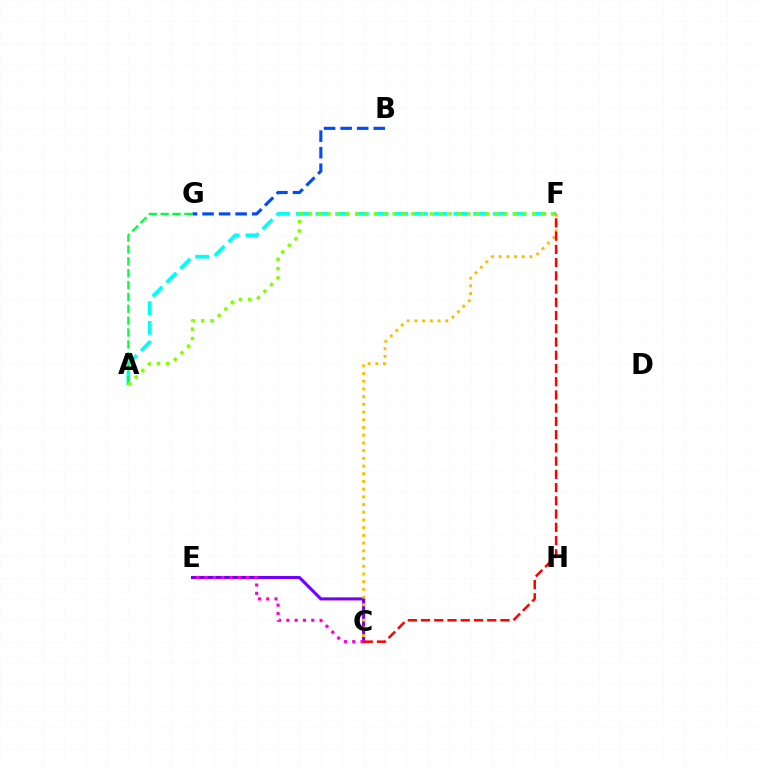{('C', 'E'): [{'color': '#7200ff', 'line_style': 'solid', 'thickness': 2.21}, {'color': '#ff00cf', 'line_style': 'dotted', 'thickness': 2.26}], ('A', 'F'): [{'color': '#00fff6', 'line_style': 'dashed', 'thickness': 2.68}, {'color': '#84ff00', 'line_style': 'dotted', 'thickness': 2.53}], ('B', 'G'): [{'color': '#004bff', 'line_style': 'dashed', 'thickness': 2.25}], ('A', 'G'): [{'color': '#00ff39', 'line_style': 'dashed', 'thickness': 1.61}], ('C', 'F'): [{'color': '#ffbd00', 'line_style': 'dotted', 'thickness': 2.09}, {'color': '#ff0000', 'line_style': 'dashed', 'thickness': 1.8}]}